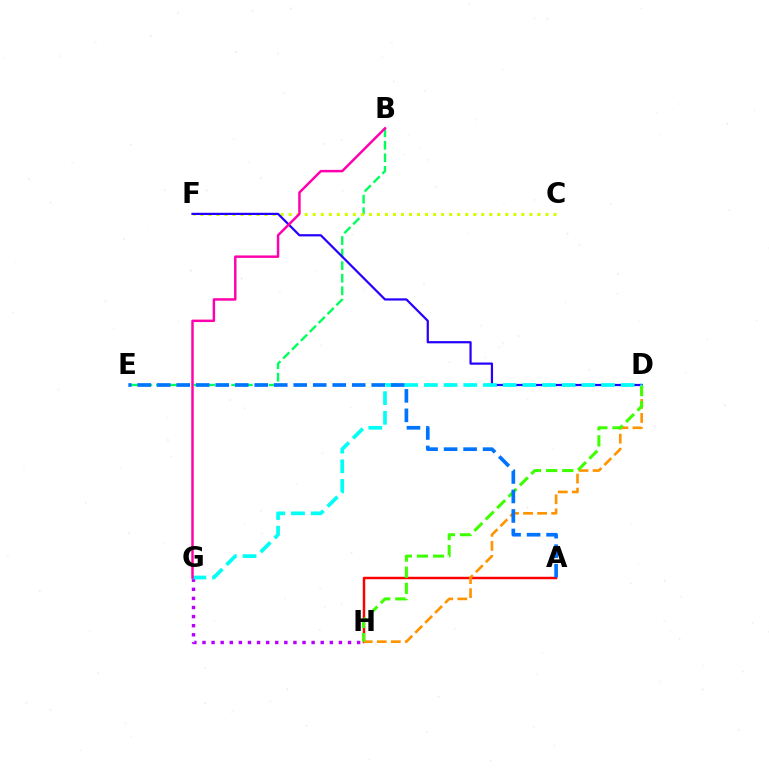{('B', 'E'): [{'color': '#00ff5c', 'line_style': 'dashed', 'thickness': 1.71}], ('A', 'H'): [{'color': '#ff0000', 'line_style': 'solid', 'thickness': 1.77}], ('D', 'H'): [{'color': '#ff9400', 'line_style': 'dashed', 'thickness': 1.91}, {'color': '#3dff00', 'line_style': 'dashed', 'thickness': 2.19}], ('C', 'F'): [{'color': '#d1ff00', 'line_style': 'dotted', 'thickness': 2.18}], ('G', 'H'): [{'color': '#b900ff', 'line_style': 'dotted', 'thickness': 2.47}], ('D', 'F'): [{'color': '#2500ff', 'line_style': 'solid', 'thickness': 1.6}], ('D', 'G'): [{'color': '#00fff6', 'line_style': 'dashed', 'thickness': 2.67}], ('A', 'E'): [{'color': '#0074ff', 'line_style': 'dashed', 'thickness': 2.65}], ('B', 'G'): [{'color': '#ff00ac', 'line_style': 'solid', 'thickness': 1.77}]}